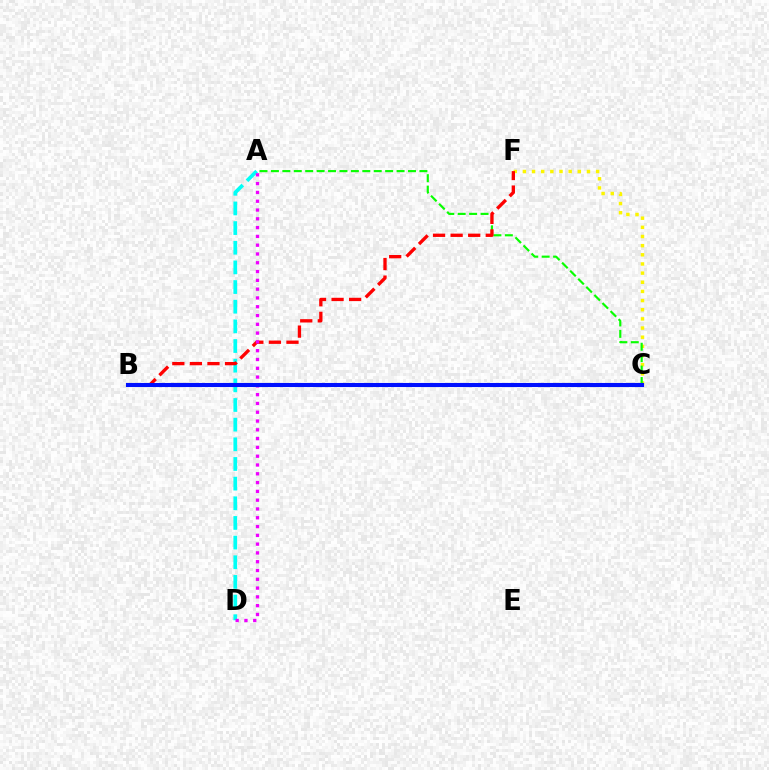{('C', 'F'): [{'color': '#fcf500', 'line_style': 'dotted', 'thickness': 2.49}], ('A', 'C'): [{'color': '#08ff00', 'line_style': 'dashed', 'thickness': 1.55}], ('A', 'D'): [{'color': '#00fff6', 'line_style': 'dashed', 'thickness': 2.67}, {'color': '#ee00ff', 'line_style': 'dotted', 'thickness': 2.39}], ('B', 'F'): [{'color': '#ff0000', 'line_style': 'dashed', 'thickness': 2.39}], ('B', 'C'): [{'color': '#0010ff', 'line_style': 'solid', 'thickness': 2.94}]}